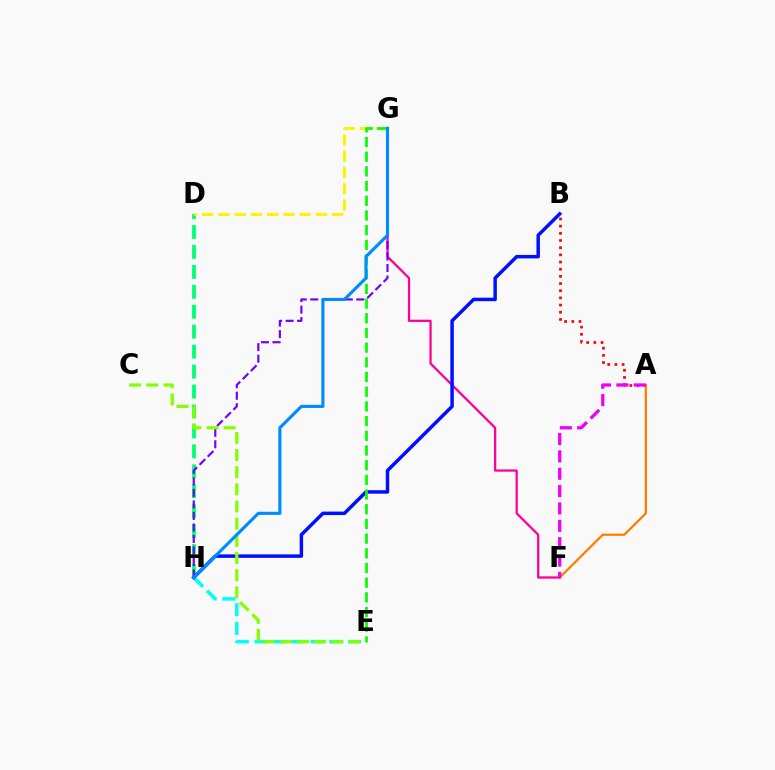{('D', 'H'): [{'color': '#00ff74', 'line_style': 'dashed', 'thickness': 2.71}], ('A', 'B'): [{'color': '#ff0000', 'line_style': 'dotted', 'thickness': 1.95}], ('A', 'F'): [{'color': '#ff7c00', 'line_style': 'solid', 'thickness': 1.61}, {'color': '#ee00ff', 'line_style': 'dashed', 'thickness': 2.36}], ('E', 'H'): [{'color': '#00fff6', 'line_style': 'dashed', 'thickness': 2.54}], ('D', 'G'): [{'color': '#fcf500', 'line_style': 'dashed', 'thickness': 2.21}], ('F', 'G'): [{'color': '#ff0094', 'line_style': 'solid', 'thickness': 1.63}], ('B', 'H'): [{'color': '#0010ff', 'line_style': 'solid', 'thickness': 2.51}], ('G', 'H'): [{'color': '#7200ff', 'line_style': 'dashed', 'thickness': 1.56}, {'color': '#008cff', 'line_style': 'solid', 'thickness': 2.25}], ('E', 'G'): [{'color': '#08ff00', 'line_style': 'dashed', 'thickness': 2.0}], ('C', 'E'): [{'color': '#84ff00', 'line_style': 'dashed', 'thickness': 2.33}]}